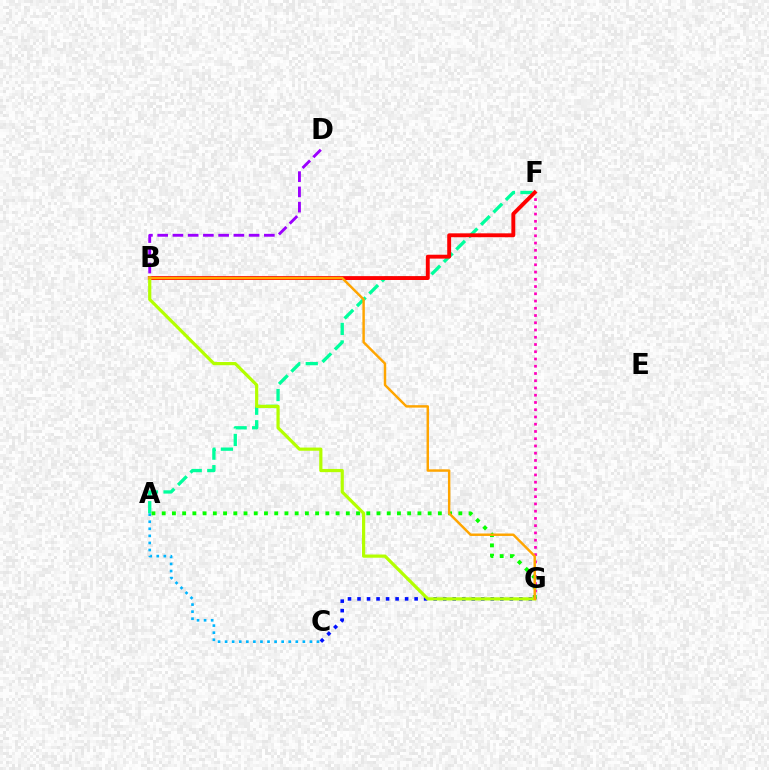{('A', 'F'): [{'color': '#00ff9d', 'line_style': 'dashed', 'thickness': 2.38}], ('B', 'D'): [{'color': '#9b00ff', 'line_style': 'dashed', 'thickness': 2.07}], ('C', 'G'): [{'color': '#0010ff', 'line_style': 'dotted', 'thickness': 2.59}], ('F', 'G'): [{'color': '#ff00bd', 'line_style': 'dotted', 'thickness': 1.97}], ('B', 'F'): [{'color': '#ff0000', 'line_style': 'solid', 'thickness': 2.8}], ('A', 'G'): [{'color': '#08ff00', 'line_style': 'dotted', 'thickness': 2.78}], ('A', 'C'): [{'color': '#00b5ff', 'line_style': 'dotted', 'thickness': 1.92}], ('B', 'G'): [{'color': '#b3ff00', 'line_style': 'solid', 'thickness': 2.3}, {'color': '#ffa500', 'line_style': 'solid', 'thickness': 1.77}]}